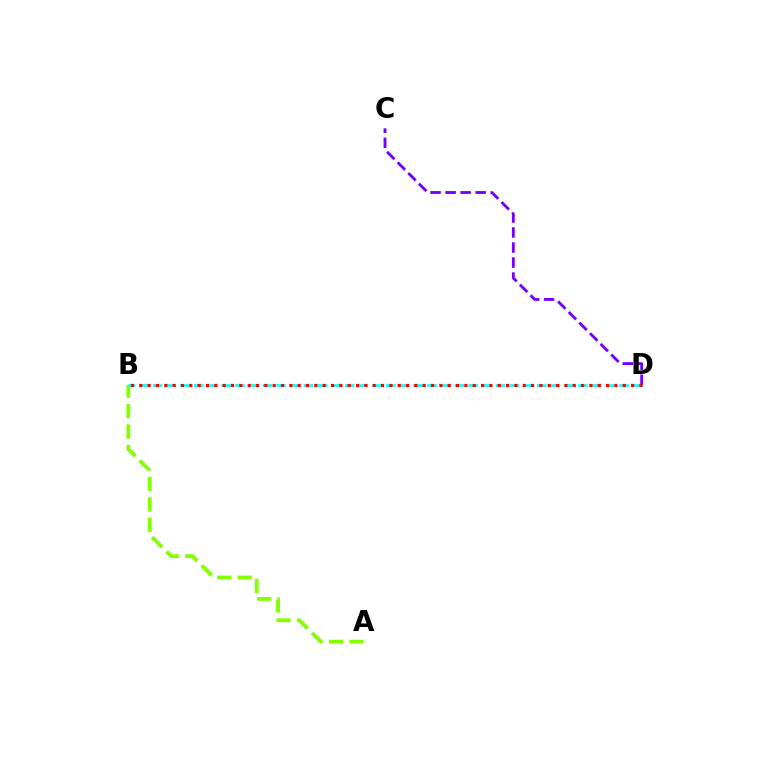{('C', 'D'): [{'color': '#7200ff', 'line_style': 'dashed', 'thickness': 2.04}], ('A', 'B'): [{'color': '#84ff00', 'line_style': 'dashed', 'thickness': 2.78}], ('B', 'D'): [{'color': '#00fff6', 'line_style': 'dashed', 'thickness': 1.86}, {'color': '#ff0000', 'line_style': 'dotted', 'thickness': 2.26}]}